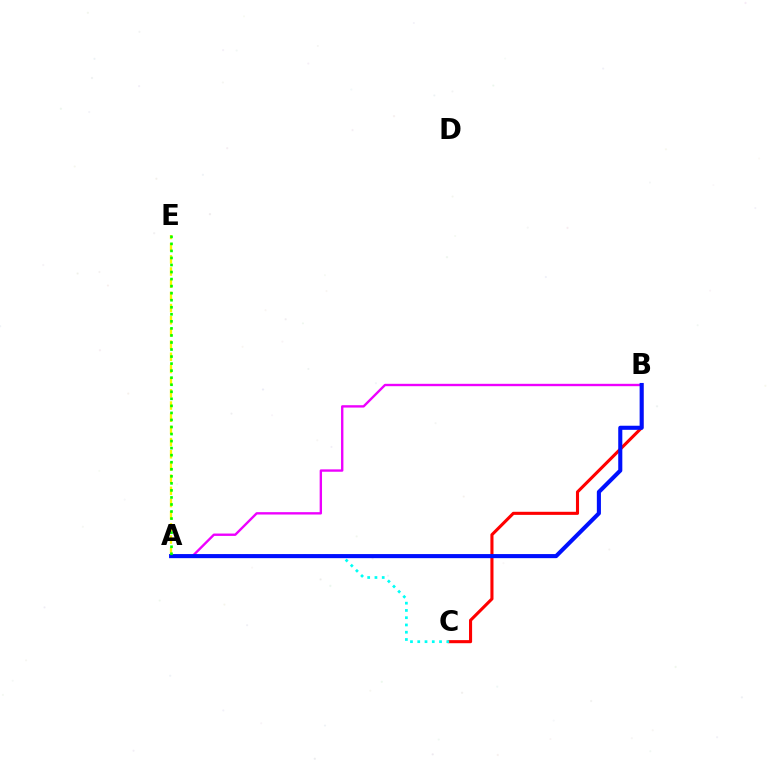{('B', 'C'): [{'color': '#ff0000', 'line_style': 'solid', 'thickness': 2.22}], ('A', 'E'): [{'color': '#fcf500', 'line_style': 'dashed', 'thickness': 1.66}, {'color': '#08ff00', 'line_style': 'dotted', 'thickness': 1.91}], ('A', 'C'): [{'color': '#00fff6', 'line_style': 'dotted', 'thickness': 1.97}], ('A', 'B'): [{'color': '#ee00ff', 'line_style': 'solid', 'thickness': 1.71}, {'color': '#0010ff', 'line_style': 'solid', 'thickness': 2.94}]}